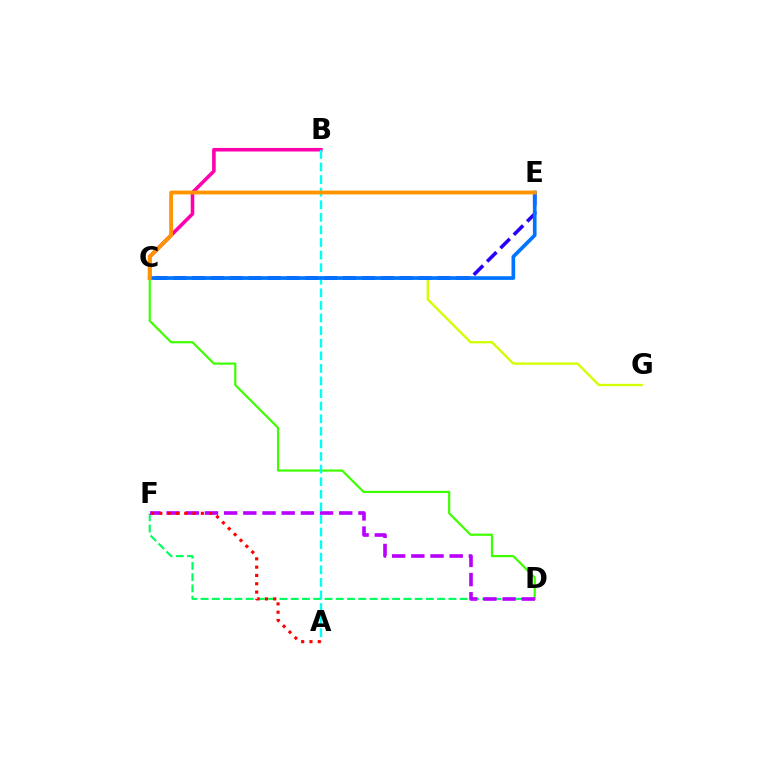{('B', 'C'): [{'color': '#ff00ac', 'line_style': 'solid', 'thickness': 2.57}], ('C', 'D'): [{'color': '#3dff00', 'line_style': 'solid', 'thickness': 1.58}], ('D', 'F'): [{'color': '#00ff5c', 'line_style': 'dashed', 'thickness': 1.53}, {'color': '#b900ff', 'line_style': 'dashed', 'thickness': 2.61}], ('A', 'B'): [{'color': '#00fff6', 'line_style': 'dashed', 'thickness': 1.71}], ('C', 'G'): [{'color': '#d1ff00', 'line_style': 'solid', 'thickness': 1.69}], ('A', 'F'): [{'color': '#ff0000', 'line_style': 'dotted', 'thickness': 2.26}], ('C', 'E'): [{'color': '#2500ff', 'line_style': 'dashed', 'thickness': 2.56}, {'color': '#0074ff', 'line_style': 'solid', 'thickness': 2.64}, {'color': '#ff9400', 'line_style': 'solid', 'thickness': 2.75}]}